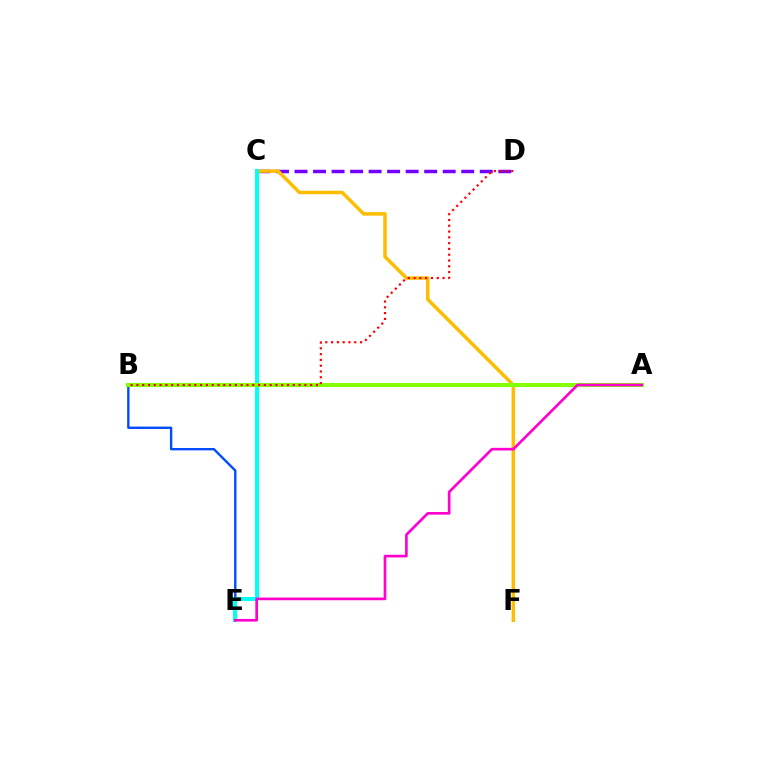{('C', 'D'): [{'color': '#7200ff', 'line_style': 'dashed', 'thickness': 2.52}], ('C', 'E'): [{'color': '#00ff39', 'line_style': 'dashed', 'thickness': 1.77}, {'color': '#00fff6', 'line_style': 'solid', 'thickness': 2.86}], ('B', 'E'): [{'color': '#004bff', 'line_style': 'solid', 'thickness': 1.7}], ('C', 'F'): [{'color': '#ffbd00', 'line_style': 'solid', 'thickness': 2.52}], ('A', 'B'): [{'color': '#84ff00', 'line_style': 'solid', 'thickness': 2.92}], ('A', 'E'): [{'color': '#ff00cf', 'line_style': 'solid', 'thickness': 1.92}], ('B', 'D'): [{'color': '#ff0000', 'line_style': 'dotted', 'thickness': 1.57}]}